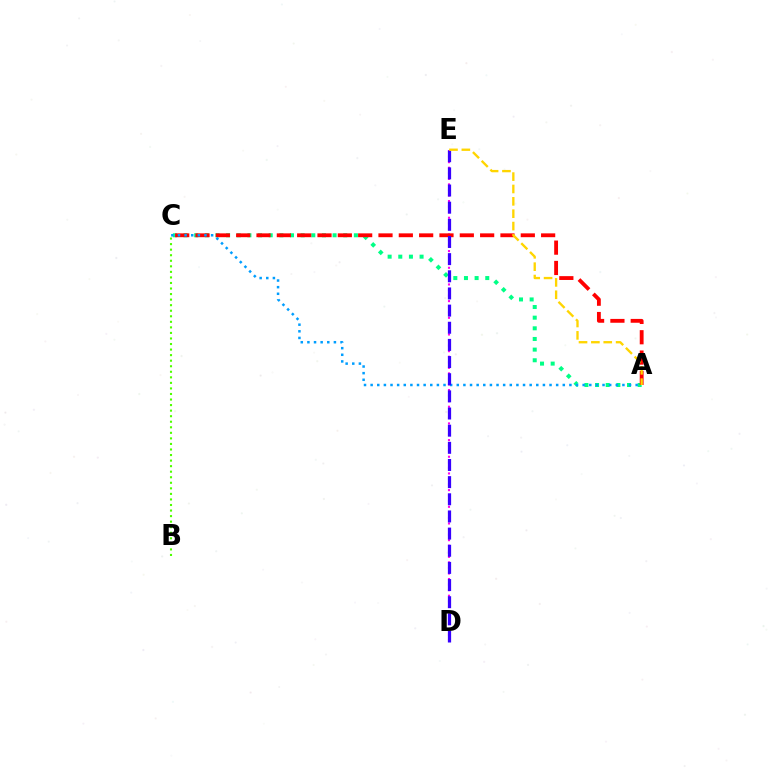{('B', 'C'): [{'color': '#4fff00', 'line_style': 'dotted', 'thickness': 1.51}], ('D', 'E'): [{'color': '#ff00ed', 'line_style': 'dotted', 'thickness': 1.51}, {'color': '#3700ff', 'line_style': 'dashed', 'thickness': 2.33}], ('A', 'C'): [{'color': '#00ff86', 'line_style': 'dotted', 'thickness': 2.89}, {'color': '#ff0000', 'line_style': 'dashed', 'thickness': 2.76}, {'color': '#009eff', 'line_style': 'dotted', 'thickness': 1.8}], ('A', 'E'): [{'color': '#ffd500', 'line_style': 'dashed', 'thickness': 1.68}]}